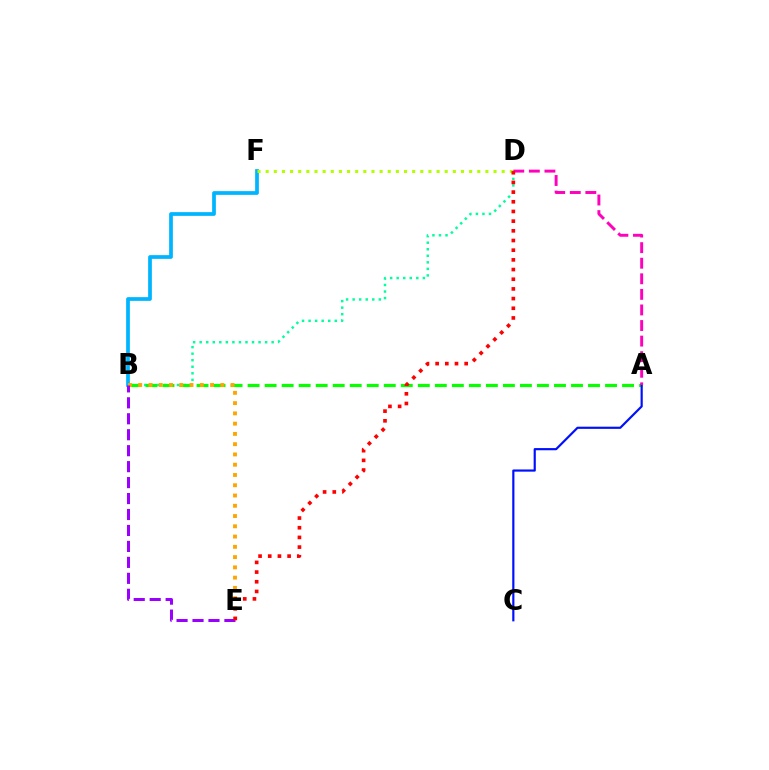{('B', 'F'): [{'color': '#00b5ff', 'line_style': 'solid', 'thickness': 2.68}], ('B', 'D'): [{'color': '#00ff9d', 'line_style': 'dotted', 'thickness': 1.78}], ('A', 'B'): [{'color': '#08ff00', 'line_style': 'dashed', 'thickness': 2.31}], ('B', 'E'): [{'color': '#ffa500', 'line_style': 'dotted', 'thickness': 2.79}, {'color': '#9b00ff', 'line_style': 'dashed', 'thickness': 2.17}], ('A', 'C'): [{'color': '#0010ff', 'line_style': 'solid', 'thickness': 1.57}], ('A', 'D'): [{'color': '#ff00bd', 'line_style': 'dashed', 'thickness': 2.12}], ('D', 'F'): [{'color': '#b3ff00', 'line_style': 'dotted', 'thickness': 2.21}], ('D', 'E'): [{'color': '#ff0000', 'line_style': 'dotted', 'thickness': 2.63}]}